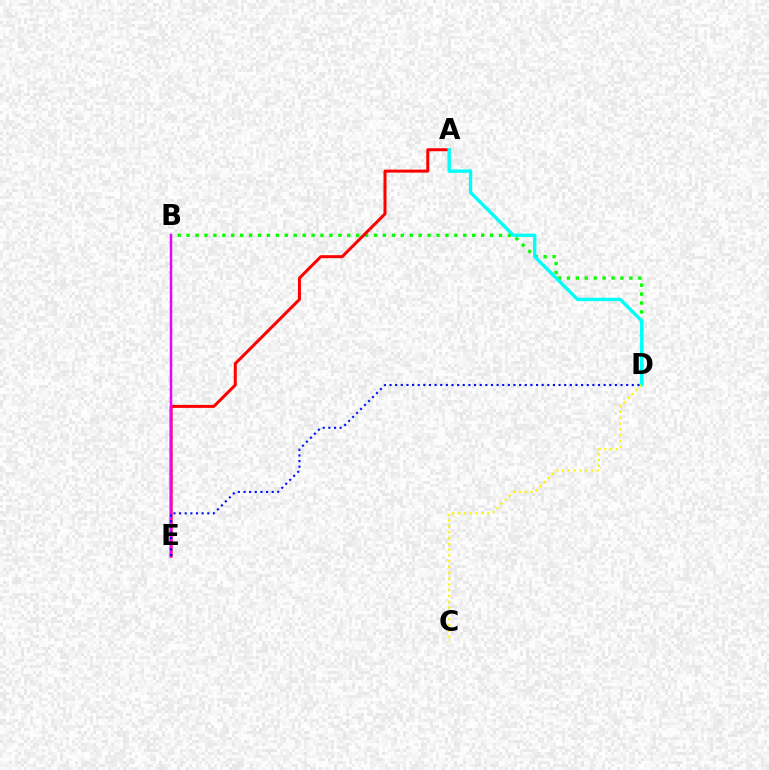{('B', 'D'): [{'color': '#08ff00', 'line_style': 'dotted', 'thickness': 2.43}], ('A', 'E'): [{'color': '#ff0000', 'line_style': 'solid', 'thickness': 2.16}], ('B', 'E'): [{'color': '#ee00ff', 'line_style': 'solid', 'thickness': 1.79}], ('A', 'D'): [{'color': '#00fff6', 'line_style': 'solid', 'thickness': 2.43}], ('C', 'D'): [{'color': '#fcf500', 'line_style': 'dotted', 'thickness': 1.57}], ('D', 'E'): [{'color': '#0010ff', 'line_style': 'dotted', 'thickness': 1.53}]}